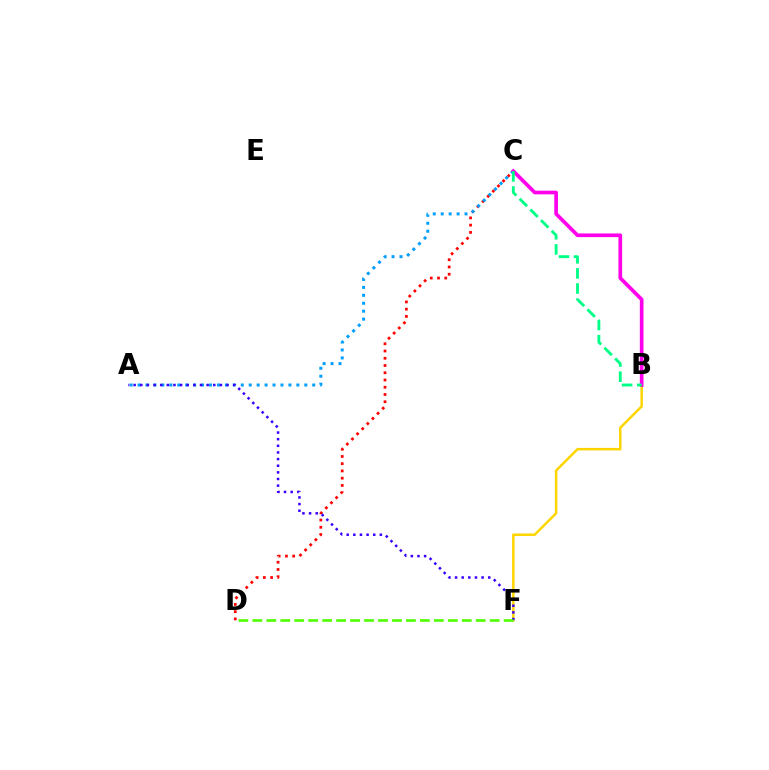{('B', 'F'): [{'color': '#ffd500', 'line_style': 'solid', 'thickness': 1.79}], ('C', 'D'): [{'color': '#ff0000', 'line_style': 'dotted', 'thickness': 1.97}], ('A', 'C'): [{'color': '#009eff', 'line_style': 'dotted', 'thickness': 2.16}], ('A', 'F'): [{'color': '#3700ff', 'line_style': 'dotted', 'thickness': 1.8}], ('B', 'C'): [{'color': '#ff00ed', 'line_style': 'solid', 'thickness': 2.65}, {'color': '#00ff86', 'line_style': 'dashed', 'thickness': 2.05}], ('D', 'F'): [{'color': '#4fff00', 'line_style': 'dashed', 'thickness': 1.9}]}